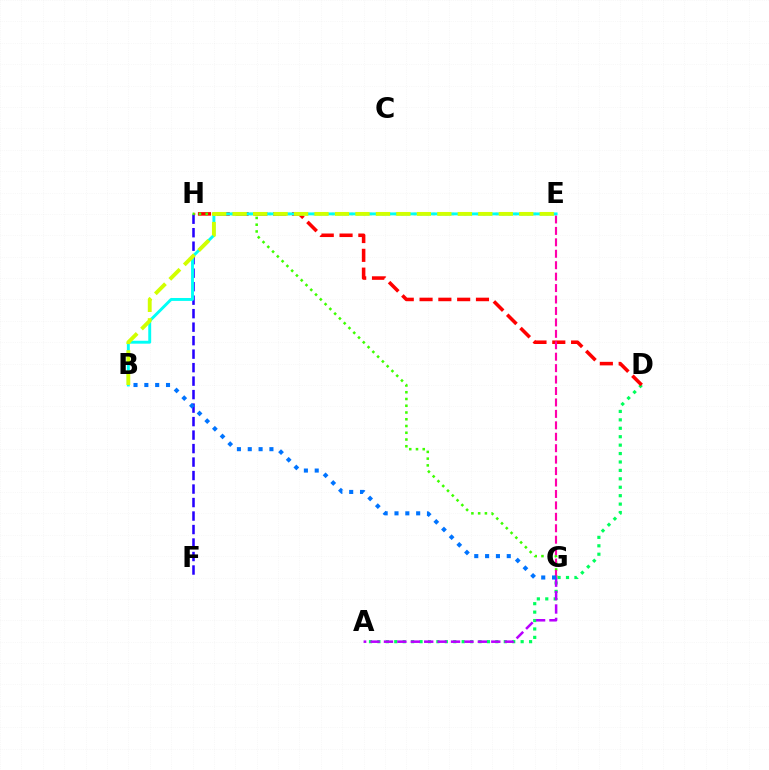{('E', 'H'): [{'color': '#ff9400', 'line_style': 'dotted', 'thickness': 1.71}], ('F', 'H'): [{'color': '#2500ff', 'line_style': 'dashed', 'thickness': 1.83}], ('A', 'D'): [{'color': '#00ff5c', 'line_style': 'dotted', 'thickness': 2.29}], ('D', 'H'): [{'color': '#ff0000', 'line_style': 'dashed', 'thickness': 2.55}], ('G', 'H'): [{'color': '#3dff00', 'line_style': 'dotted', 'thickness': 1.83}], ('A', 'G'): [{'color': '#b900ff', 'line_style': 'dashed', 'thickness': 1.82}], ('E', 'G'): [{'color': '#ff00ac', 'line_style': 'dashed', 'thickness': 1.55}], ('B', 'E'): [{'color': '#00fff6', 'line_style': 'solid', 'thickness': 2.1}, {'color': '#d1ff00', 'line_style': 'dashed', 'thickness': 2.78}], ('B', 'G'): [{'color': '#0074ff', 'line_style': 'dotted', 'thickness': 2.94}]}